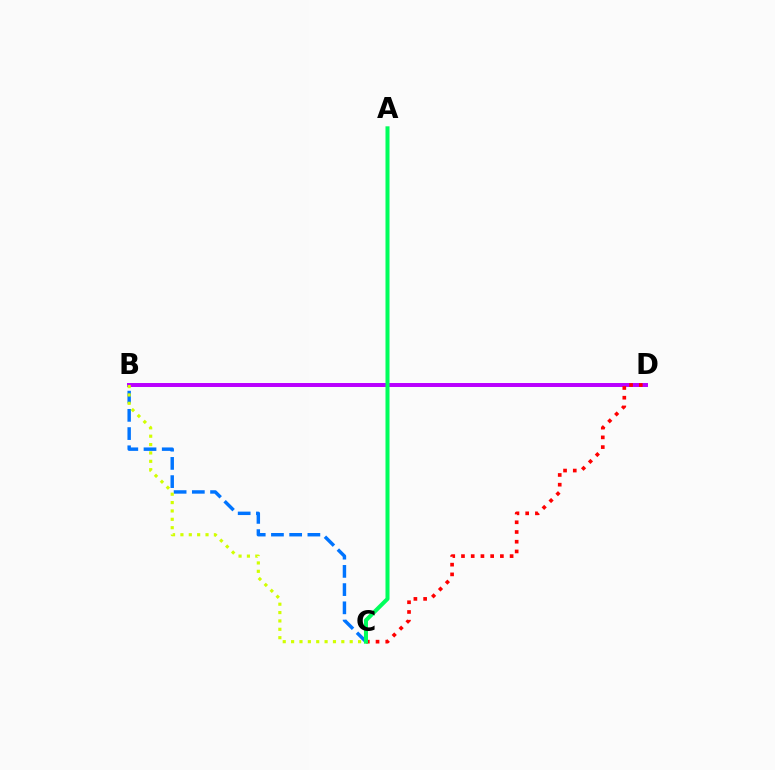{('B', 'C'): [{'color': '#0074ff', 'line_style': 'dashed', 'thickness': 2.48}, {'color': '#d1ff00', 'line_style': 'dotted', 'thickness': 2.27}], ('B', 'D'): [{'color': '#b900ff', 'line_style': 'solid', 'thickness': 2.86}], ('C', 'D'): [{'color': '#ff0000', 'line_style': 'dotted', 'thickness': 2.64}], ('A', 'C'): [{'color': '#00ff5c', 'line_style': 'solid', 'thickness': 2.9}]}